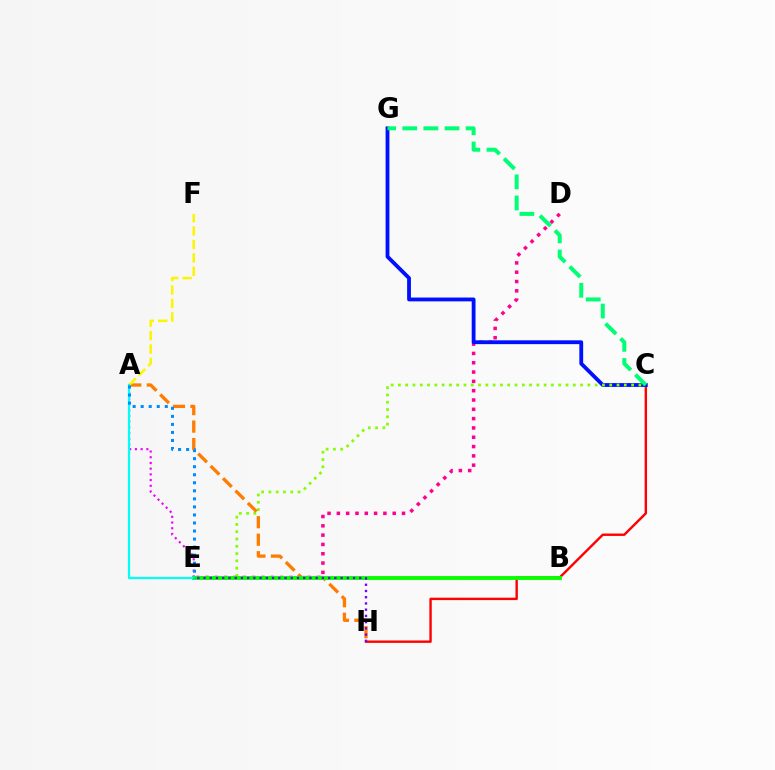{('D', 'E'): [{'color': '#ff0094', 'line_style': 'dotted', 'thickness': 2.53}], ('C', 'H'): [{'color': '#ff0000', 'line_style': 'solid', 'thickness': 1.73}], ('C', 'G'): [{'color': '#0010ff', 'line_style': 'solid', 'thickness': 2.75}, {'color': '#00ff74', 'line_style': 'dashed', 'thickness': 2.87}], ('C', 'E'): [{'color': '#84ff00', 'line_style': 'dotted', 'thickness': 1.98}], ('A', 'E'): [{'color': '#ee00ff', 'line_style': 'dotted', 'thickness': 1.55}, {'color': '#00fff6', 'line_style': 'solid', 'thickness': 1.61}, {'color': '#008cff', 'line_style': 'dotted', 'thickness': 2.18}], ('A', 'H'): [{'color': '#ff7c00', 'line_style': 'dashed', 'thickness': 2.38}], ('A', 'F'): [{'color': '#fcf500', 'line_style': 'dashed', 'thickness': 1.82}], ('B', 'E'): [{'color': '#08ff00', 'line_style': 'solid', 'thickness': 2.8}], ('E', 'H'): [{'color': '#7200ff', 'line_style': 'dotted', 'thickness': 1.69}]}